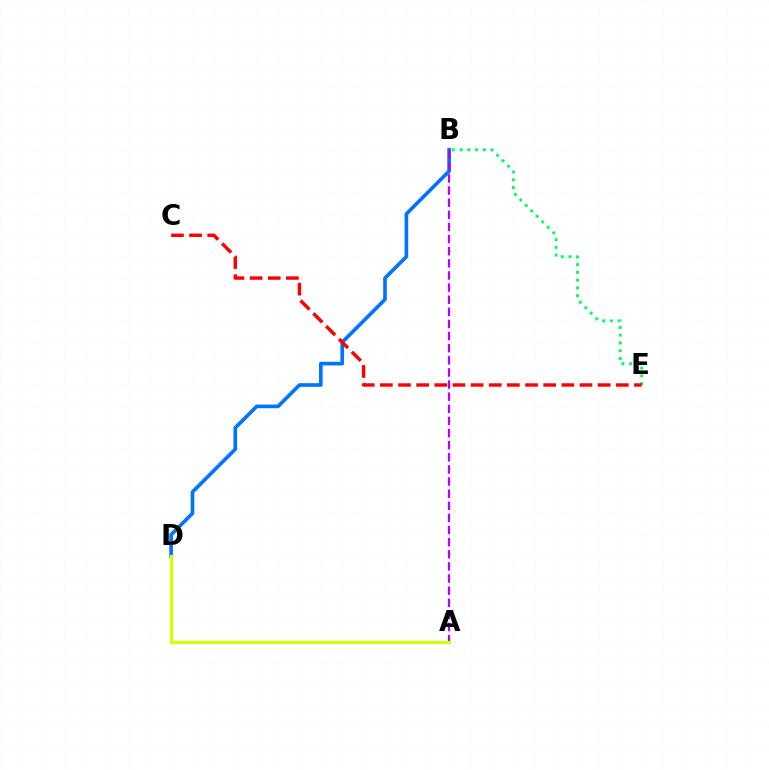{('B', 'E'): [{'color': '#00ff5c', 'line_style': 'dotted', 'thickness': 2.11}], ('B', 'D'): [{'color': '#0074ff', 'line_style': 'solid', 'thickness': 2.63}], ('A', 'B'): [{'color': '#b900ff', 'line_style': 'dashed', 'thickness': 1.65}], ('C', 'E'): [{'color': '#ff0000', 'line_style': 'dashed', 'thickness': 2.47}], ('A', 'D'): [{'color': '#d1ff00', 'line_style': 'solid', 'thickness': 2.29}]}